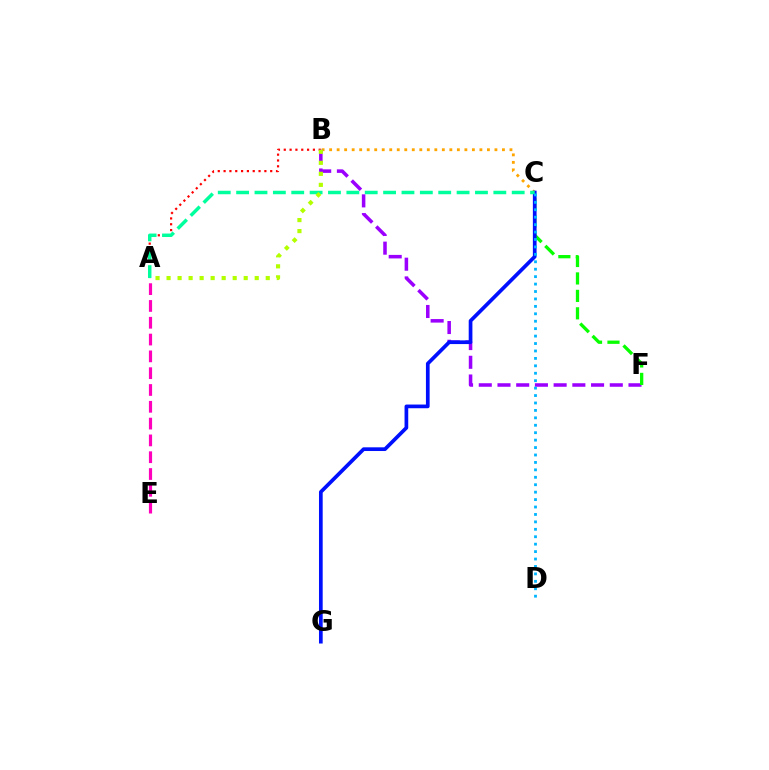{('B', 'C'): [{'color': '#ffa500', 'line_style': 'dotted', 'thickness': 2.04}], ('A', 'B'): [{'color': '#ff0000', 'line_style': 'dotted', 'thickness': 1.58}, {'color': '#b3ff00', 'line_style': 'dotted', 'thickness': 2.99}], ('B', 'F'): [{'color': '#9b00ff', 'line_style': 'dashed', 'thickness': 2.54}], ('C', 'F'): [{'color': '#08ff00', 'line_style': 'dashed', 'thickness': 2.37}], ('A', 'E'): [{'color': '#ff00bd', 'line_style': 'dashed', 'thickness': 2.28}], ('C', 'G'): [{'color': '#0010ff', 'line_style': 'solid', 'thickness': 2.66}], ('A', 'C'): [{'color': '#00ff9d', 'line_style': 'dashed', 'thickness': 2.5}], ('C', 'D'): [{'color': '#00b5ff', 'line_style': 'dotted', 'thickness': 2.02}]}